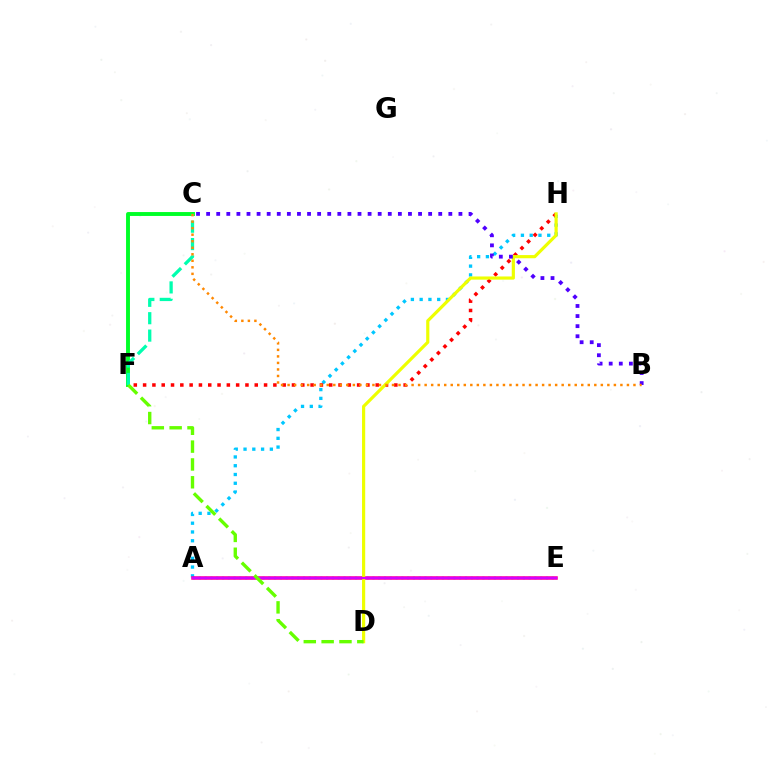{('C', 'F'): [{'color': '#00ff27', 'line_style': 'solid', 'thickness': 2.81}, {'color': '#00ffaf', 'line_style': 'dashed', 'thickness': 2.36}], ('A', 'H'): [{'color': '#00c7ff', 'line_style': 'dotted', 'thickness': 2.38}], ('A', 'E'): [{'color': '#ff00a0', 'line_style': 'solid', 'thickness': 2.57}, {'color': '#003fff', 'line_style': 'dotted', 'thickness': 1.57}, {'color': '#d600ff', 'line_style': 'solid', 'thickness': 1.6}], ('F', 'H'): [{'color': '#ff0000', 'line_style': 'dotted', 'thickness': 2.53}], ('D', 'H'): [{'color': '#eeff00', 'line_style': 'solid', 'thickness': 2.29}], ('B', 'C'): [{'color': '#4f00ff', 'line_style': 'dotted', 'thickness': 2.74}, {'color': '#ff8800', 'line_style': 'dotted', 'thickness': 1.77}], ('D', 'F'): [{'color': '#66ff00', 'line_style': 'dashed', 'thickness': 2.42}]}